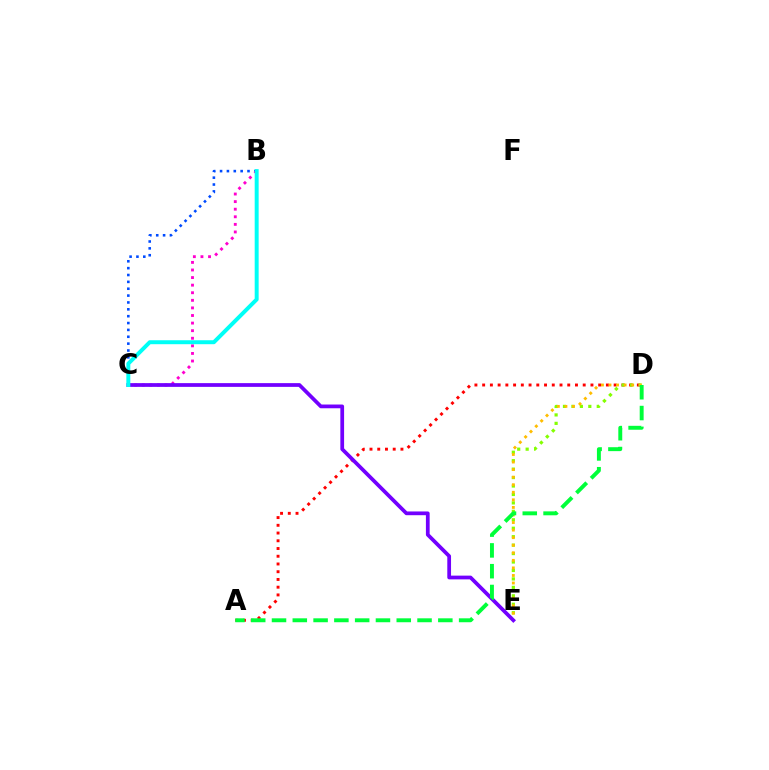{('A', 'D'): [{'color': '#ff0000', 'line_style': 'dotted', 'thickness': 2.1}, {'color': '#00ff39', 'line_style': 'dashed', 'thickness': 2.82}], ('B', 'C'): [{'color': '#004bff', 'line_style': 'dotted', 'thickness': 1.86}, {'color': '#ff00cf', 'line_style': 'dotted', 'thickness': 2.06}, {'color': '#00fff6', 'line_style': 'solid', 'thickness': 2.85}], ('D', 'E'): [{'color': '#84ff00', 'line_style': 'dotted', 'thickness': 2.29}, {'color': '#ffbd00', 'line_style': 'dotted', 'thickness': 2.05}], ('C', 'E'): [{'color': '#7200ff', 'line_style': 'solid', 'thickness': 2.69}]}